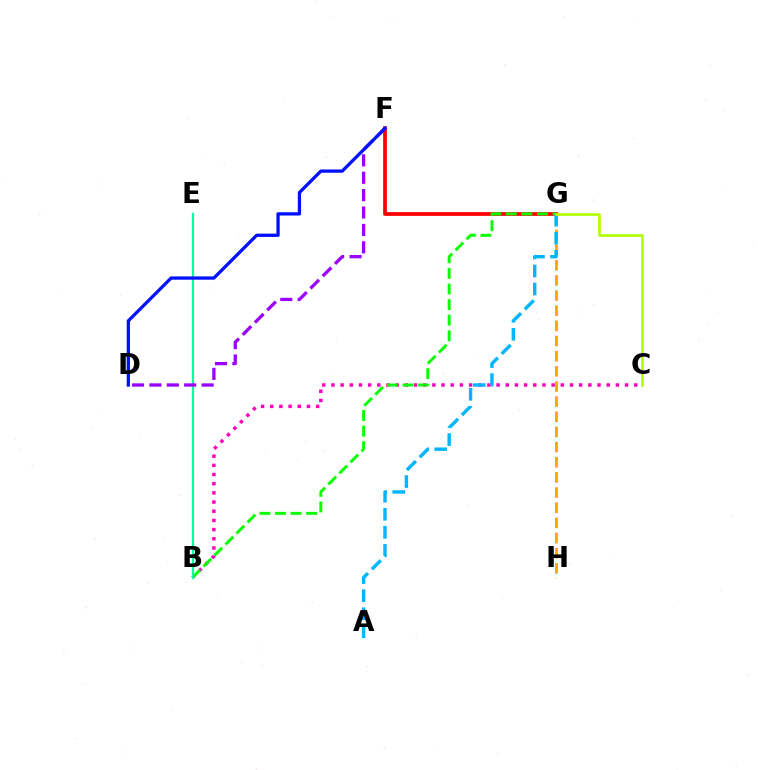{('B', 'C'): [{'color': '#ff00bd', 'line_style': 'dotted', 'thickness': 2.49}], ('F', 'G'): [{'color': '#ff0000', 'line_style': 'solid', 'thickness': 2.69}], ('B', 'G'): [{'color': '#08ff00', 'line_style': 'dashed', 'thickness': 2.12}], ('G', 'H'): [{'color': '#ffa500', 'line_style': 'dashed', 'thickness': 2.06}], ('B', 'E'): [{'color': '#00ff9d', 'line_style': 'solid', 'thickness': 1.59}], ('D', 'F'): [{'color': '#9b00ff', 'line_style': 'dashed', 'thickness': 2.36}, {'color': '#0010ff', 'line_style': 'solid', 'thickness': 2.36}], ('A', 'G'): [{'color': '#00b5ff', 'line_style': 'dashed', 'thickness': 2.45}], ('C', 'G'): [{'color': '#b3ff00', 'line_style': 'solid', 'thickness': 1.96}]}